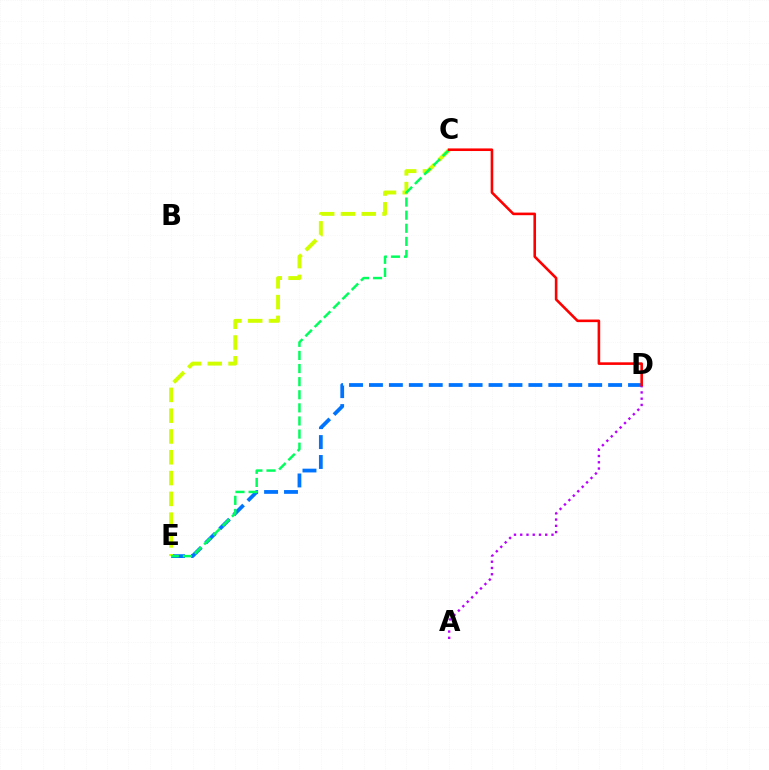{('D', 'E'): [{'color': '#0074ff', 'line_style': 'dashed', 'thickness': 2.71}], ('A', 'D'): [{'color': '#b900ff', 'line_style': 'dotted', 'thickness': 1.7}], ('C', 'E'): [{'color': '#d1ff00', 'line_style': 'dashed', 'thickness': 2.83}, {'color': '#00ff5c', 'line_style': 'dashed', 'thickness': 1.78}], ('C', 'D'): [{'color': '#ff0000', 'line_style': 'solid', 'thickness': 1.87}]}